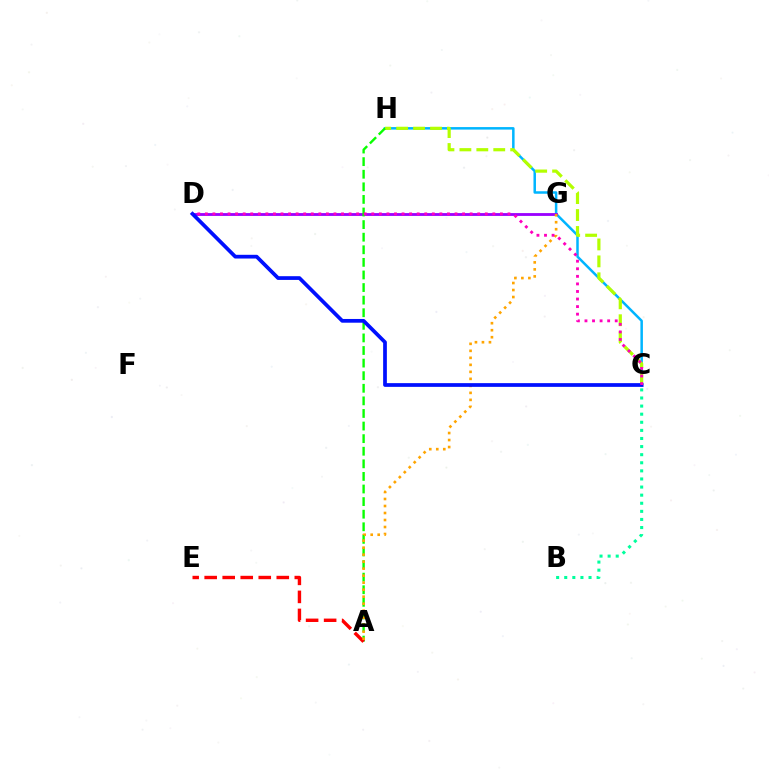{('C', 'H'): [{'color': '#00b5ff', 'line_style': 'solid', 'thickness': 1.8}, {'color': '#b3ff00', 'line_style': 'dashed', 'thickness': 2.3}], ('D', 'G'): [{'color': '#9b00ff', 'line_style': 'solid', 'thickness': 2.03}], ('A', 'H'): [{'color': '#08ff00', 'line_style': 'dashed', 'thickness': 1.71}], ('A', 'E'): [{'color': '#ff0000', 'line_style': 'dashed', 'thickness': 2.45}], ('B', 'C'): [{'color': '#00ff9d', 'line_style': 'dotted', 'thickness': 2.2}], ('A', 'G'): [{'color': '#ffa500', 'line_style': 'dotted', 'thickness': 1.9}], ('C', 'D'): [{'color': '#0010ff', 'line_style': 'solid', 'thickness': 2.68}, {'color': '#ff00bd', 'line_style': 'dotted', 'thickness': 2.06}]}